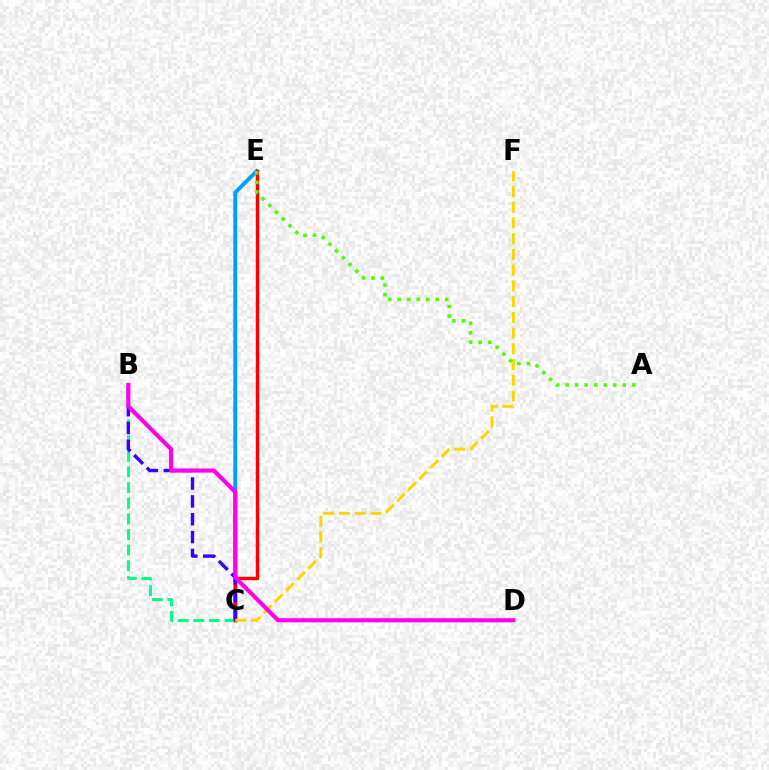{('C', 'E'): [{'color': '#009eff', 'line_style': 'solid', 'thickness': 2.82}, {'color': '#ff0000', 'line_style': 'solid', 'thickness': 2.47}], ('B', 'C'): [{'color': '#00ff86', 'line_style': 'dashed', 'thickness': 2.12}, {'color': '#3700ff', 'line_style': 'dashed', 'thickness': 2.43}], ('C', 'F'): [{'color': '#ffd500', 'line_style': 'dashed', 'thickness': 2.14}], ('B', 'D'): [{'color': '#ff00ed', 'line_style': 'solid', 'thickness': 2.95}], ('A', 'E'): [{'color': '#4fff00', 'line_style': 'dotted', 'thickness': 2.59}]}